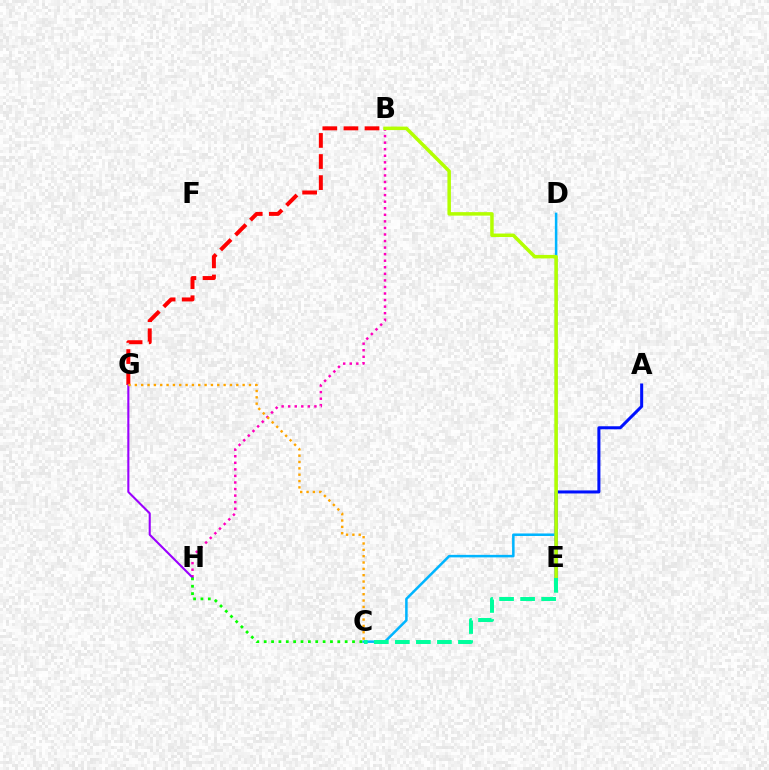{('A', 'E'): [{'color': '#0010ff', 'line_style': 'solid', 'thickness': 2.18}], ('B', 'H'): [{'color': '#ff00bd', 'line_style': 'dotted', 'thickness': 1.78}], ('B', 'G'): [{'color': '#ff0000', 'line_style': 'dashed', 'thickness': 2.86}], ('C', 'D'): [{'color': '#00b5ff', 'line_style': 'solid', 'thickness': 1.82}], ('G', 'H'): [{'color': '#9b00ff', 'line_style': 'solid', 'thickness': 1.51}], ('B', 'E'): [{'color': '#b3ff00', 'line_style': 'solid', 'thickness': 2.52}], ('C', 'G'): [{'color': '#ffa500', 'line_style': 'dotted', 'thickness': 1.72}], ('C', 'E'): [{'color': '#00ff9d', 'line_style': 'dashed', 'thickness': 2.86}], ('C', 'H'): [{'color': '#08ff00', 'line_style': 'dotted', 'thickness': 2.0}]}